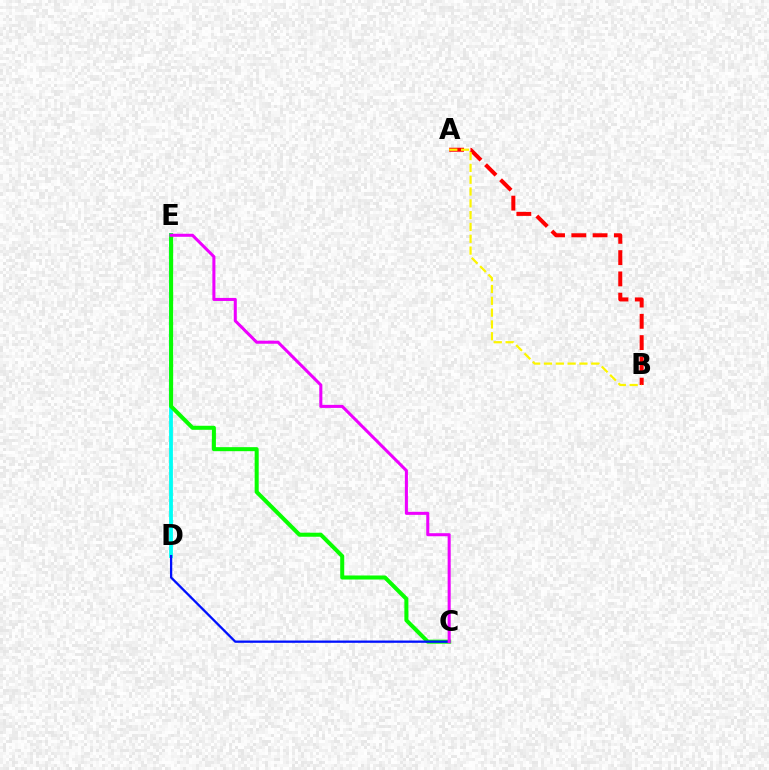{('D', 'E'): [{'color': '#00fff6', 'line_style': 'solid', 'thickness': 2.74}], ('C', 'E'): [{'color': '#08ff00', 'line_style': 'solid', 'thickness': 2.9}, {'color': '#ee00ff', 'line_style': 'solid', 'thickness': 2.19}], ('C', 'D'): [{'color': '#0010ff', 'line_style': 'solid', 'thickness': 1.64}], ('A', 'B'): [{'color': '#ff0000', 'line_style': 'dashed', 'thickness': 2.89}, {'color': '#fcf500', 'line_style': 'dashed', 'thickness': 1.6}]}